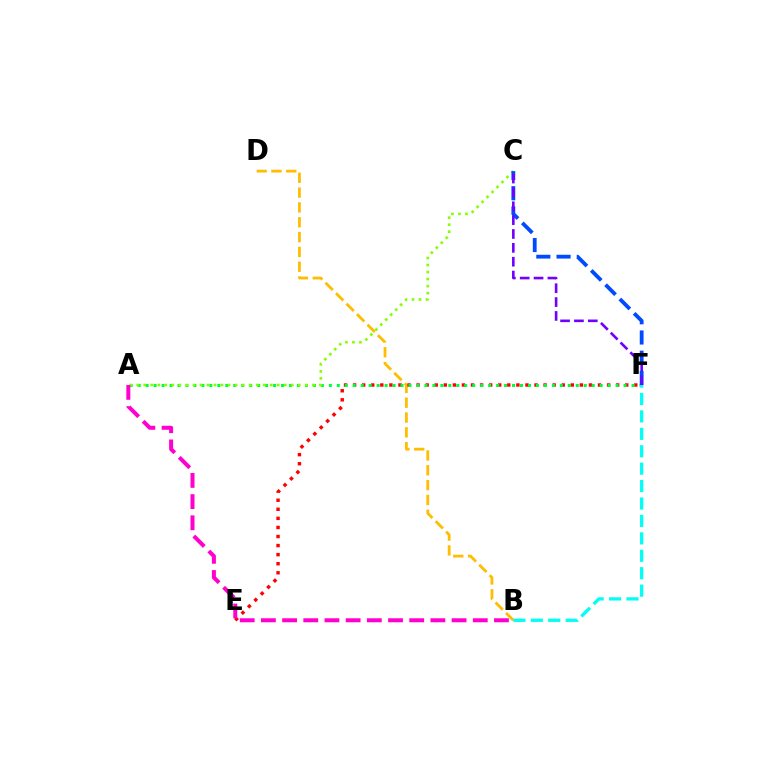{('B', 'D'): [{'color': '#ffbd00', 'line_style': 'dashed', 'thickness': 2.01}], ('E', 'F'): [{'color': '#ff0000', 'line_style': 'dotted', 'thickness': 2.46}], ('A', 'F'): [{'color': '#00ff39', 'line_style': 'dotted', 'thickness': 2.16}], ('A', 'C'): [{'color': '#84ff00', 'line_style': 'dotted', 'thickness': 1.91}], ('B', 'F'): [{'color': '#00fff6', 'line_style': 'dashed', 'thickness': 2.37}], ('C', 'F'): [{'color': '#004bff', 'line_style': 'dashed', 'thickness': 2.75}, {'color': '#7200ff', 'line_style': 'dashed', 'thickness': 1.88}], ('A', 'B'): [{'color': '#ff00cf', 'line_style': 'dashed', 'thickness': 2.88}]}